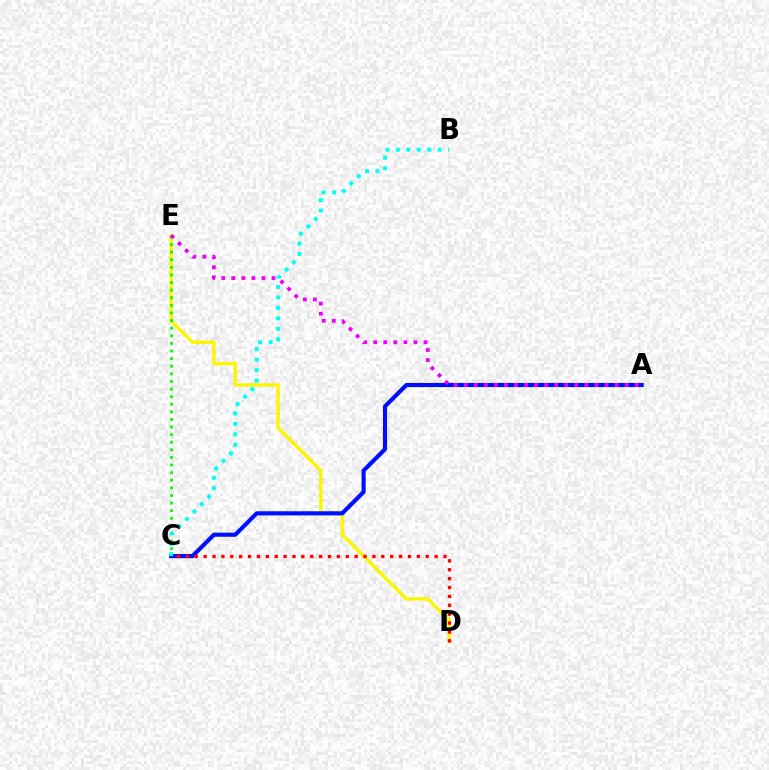{('D', 'E'): [{'color': '#fcf500', 'line_style': 'solid', 'thickness': 2.42}], ('C', 'E'): [{'color': '#08ff00', 'line_style': 'dotted', 'thickness': 2.07}], ('A', 'C'): [{'color': '#0010ff', 'line_style': 'solid', 'thickness': 2.98}], ('C', 'D'): [{'color': '#ff0000', 'line_style': 'dotted', 'thickness': 2.41}], ('A', 'E'): [{'color': '#ee00ff', 'line_style': 'dotted', 'thickness': 2.73}], ('B', 'C'): [{'color': '#00fff6', 'line_style': 'dotted', 'thickness': 2.84}]}